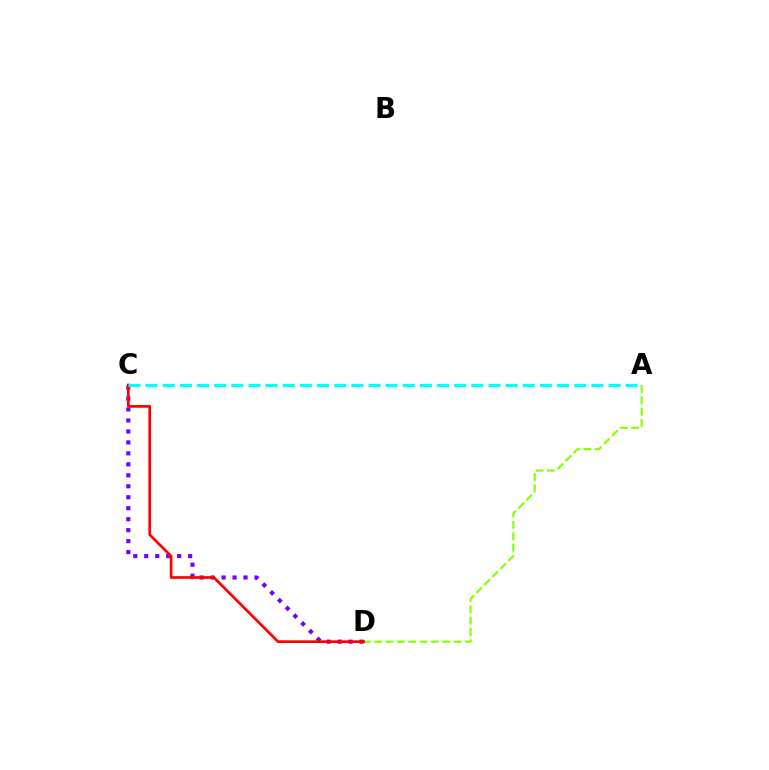{('A', 'D'): [{'color': '#84ff00', 'line_style': 'dashed', 'thickness': 1.54}], ('C', 'D'): [{'color': '#7200ff', 'line_style': 'dotted', 'thickness': 2.98}, {'color': '#ff0000', 'line_style': 'solid', 'thickness': 1.95}], ('A', 'C'): [{'color': '#00fff6', 'line_style': 'dashed', 'thickness': 2.33}]}